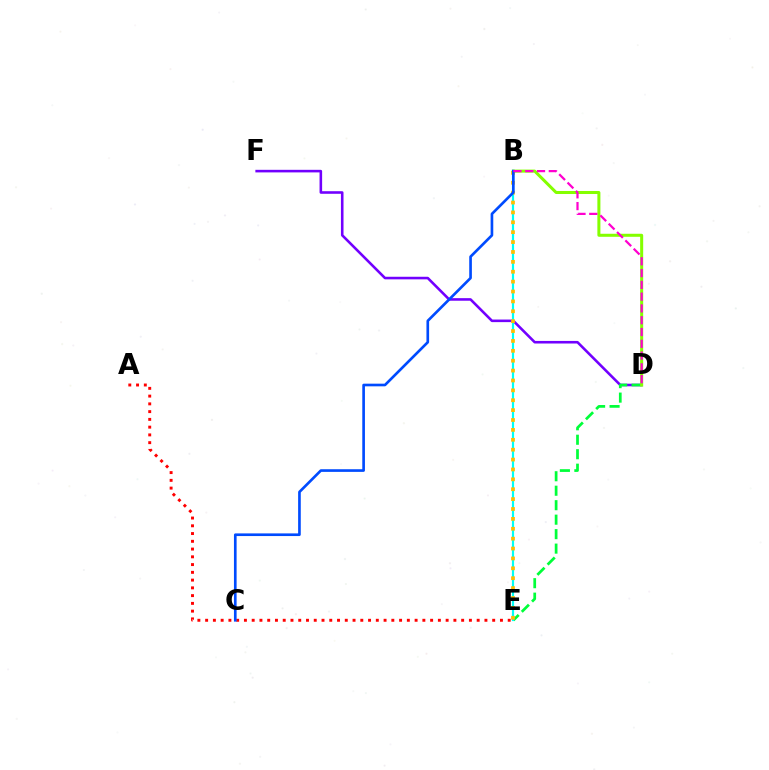{('D', 'F'): [{'color': '#7200ff', 'line_style': 'solid', 'thickness': 1.86}], ('D', 'E'): [{'color': '#00ff39', 'line_style': 'dashed', 'thickness': 1.97}], ('A', 'E'): [{'color': '#ff0000', 'line_style': 'dotted', 'thickness': 2.11}], ('B', 'E'): [{'color': '#00fff6', 'line_style': 'solid', 'thickness': 1.57}, {'color': '#ffbd00', 'line_style': 'dotted', 'thickness': 2.69}], ('B', 'D'): [{'color': '#84ff00', 'line_style': 'solid', 'thickness': 2.18}, {'color': '#ff00cf', 'line_style': 'dashed', 'thickness': 1.6}], ('B', 'C'): [{'color': '#004bff', 'line_style': 'solid', 'thickness': 1.91}]}